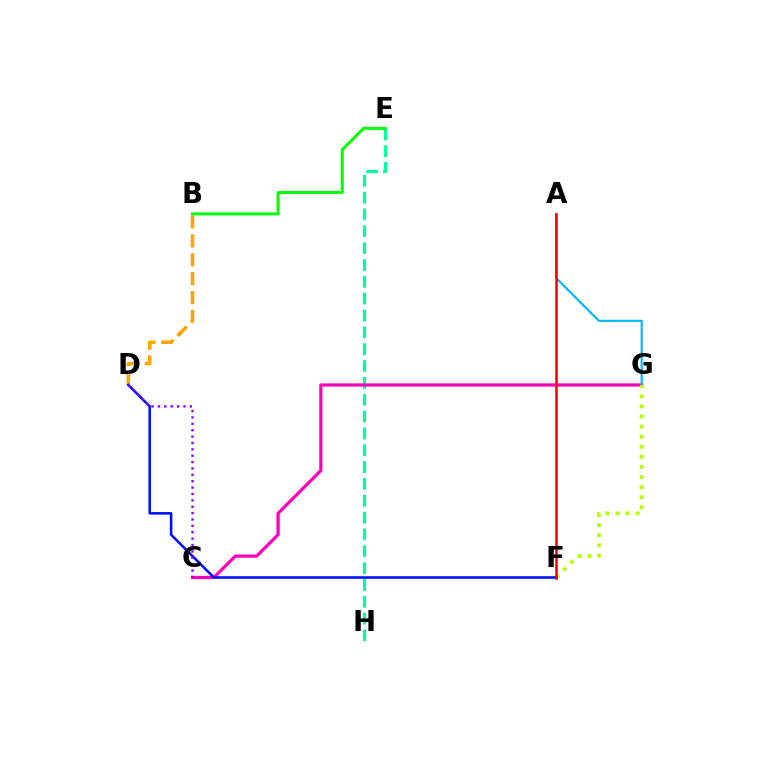{('E', 'H'): [{'color': '#00ff9d', 'line_style': 'dashed', 'thickness': 2.29}], ('B', 'D'): [{'color': '#ffa500', 'line_style': 'dashed', 'thickness': 2.57}], ('C', 'G'): [{'color': '#ff00bd', 'line_style': 'solid', 'thickness': 2.32}], ('A', 'G'): [{'color': '#00b5ff', 'line_style': 'solid', 'thickness': 1.53}], ('F', 'G'): [{'color': '#b3ff00', 'line_style': 'dotted', 'thickness': 2.74}], ('D', 'F'): [{'color': '#0010ff', 'line_style': 'solid', 'thickness': 1.84}], ('B', 'E'): [{'color': '#08ff00', 'line_style': 'solid', 'thickness': 2.14}], ('C', 'D'): [{'color': '#9b00ff', 'line_style': 'dotted', 'thickness': 1.73}], ('A', 'F'): [{'color': '#ff0000', 'line_style': 'solid', 'thickness': 1.83}]}